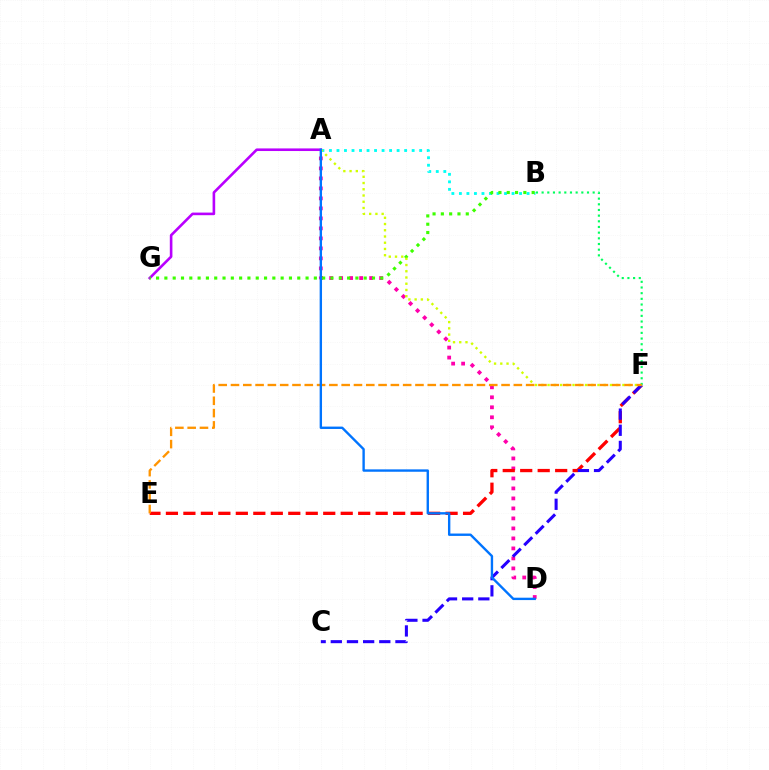{('A', 'D'): [{'color': '#ff00ac', 'line_style': 'dotted', 'thickness': 2.72}, {'color': '#0074ff', 'line_style': 'solid', 'thickness': 1.71}], ('A', 'G'): [{'color': '#b900ff', 'line_style': 'solid', 'thickness': 1.88}], ('B', 'F'): [{'color': '#00ff5c', 'line_style': 'dotted', 'thickness': 1.54}], ('A', 'B'): [{'color': '#00fff6', 'line_style': 'dotted', 'thickness': 2.04}], ('E', 'F'): [{'color': '#ff0000', 'line_style': 'dashed', 'thickness': 2.37}, {'color': '#ff9400', 'line_style': 'dashed', 'thickness': 1.67}], ('C', 'F'): [{'color': '#2500ff', 'line_style': 'dashed', 'thickness': 2.2}], ('B', 'G'): [{'color': '#3dff00', 'line_style': 'dotted', 'thickness': 2.26}], ('A', 'F'): [{'color': '#d1ff00', 'line_style': 'dotted', 'thickness': 1.69}]}